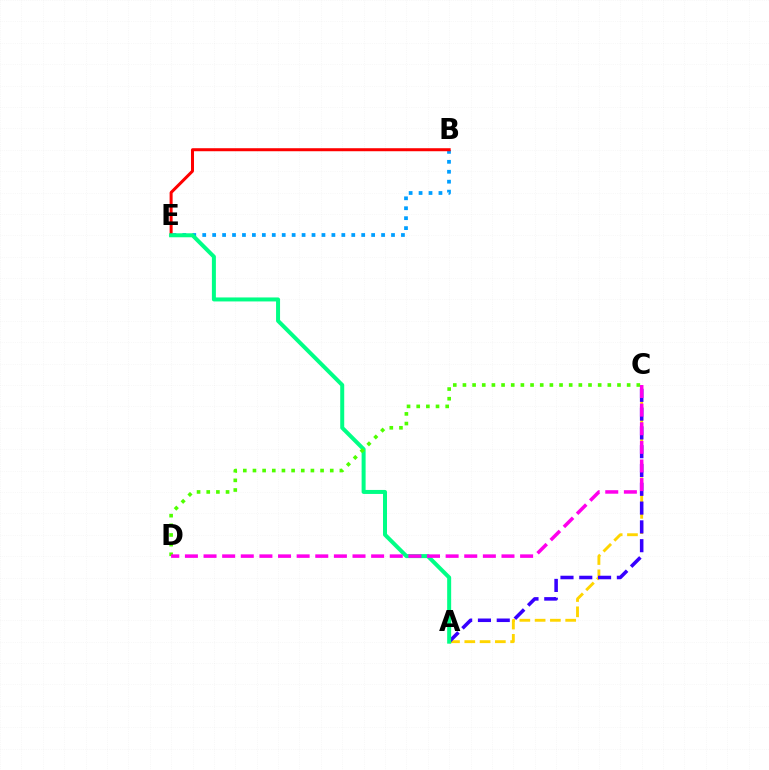{('B', 'E'): [{'color': '#009eff', 'line_style': 'dotted', 'thickness': 2.7}, {'color': '#ff0000', 'line_style': 'solid', 'thickness': 2.17}], ('A', 'C'): [{'color': '#ffd500', 'line_style': 'dashed', 'thickness': 2.08}, {'color': '#3700ff', 'line_style': 'dashed', 'thickness': 2.55}], ('A', 'E'): [{'color': '#00ff86', 'line_style': 'solid', 'thickness': 2.88}], ('C', 'D'): [{'color': '#4fff00', 'line_style': 'dotted', 'thickness': 2.62}, {'color': '#ff00ed', 'line_style': 'dashed', 'thickness': 2.53}]}